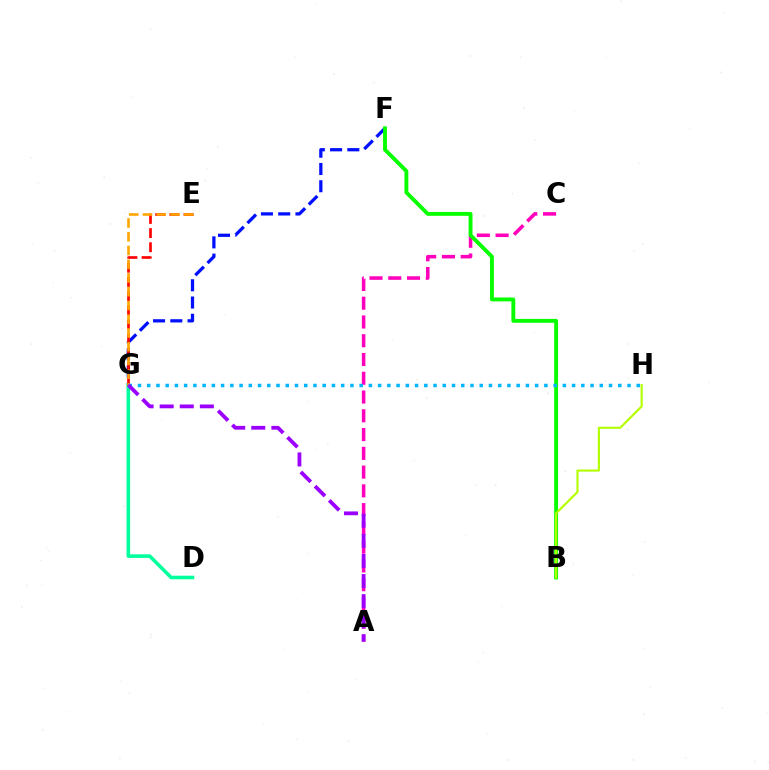{('F', 'G'): [{'color': '#0010ff', 'line_style': 'dashed', 'thickness': 2.34}], ('D', 'G'): [{'color': '#00ff9d', 'line_style': 'solid', 'thickness': 2.59}], ('E', 'G'): [{'color': '#ff0000', 'line_style': 'dashed', 'thickness': 1.92}, {'color': '#ffa500', 'line_style': 'dashed', 'thickness': 1.87}], ('A', 'C'): [{'color': '#ff00bd', 'line_style': 'dashed', 'thickness': 2.55}], ('B', 'F'): [{'color': '#08ff00', 'line_style': 'solid', 'thickness': 2.79}], ('G', 'H'): [{'color': '#00b5ff', 'line_style': 'dotted', 'thickness': 2.51}], ('A', 'G'): [{'color': '#9b00ff', 'line_style': 'dashed', 'thickness': 2.73}], ('B', 'H'): [{'color': '#b3ff00', 'line_style': 'solid', 'thickness': 1.55}]}